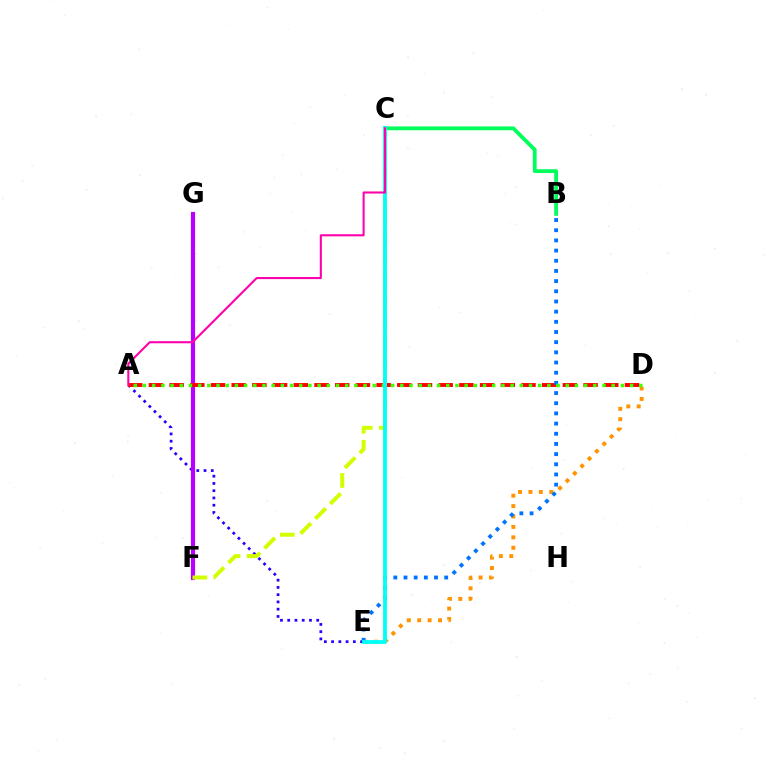{('A', 'E'): [{'color': '#2500ff', 'line_style': 'dotted', 'thickness': 1.97}], ('B', 'C'): [{'color': '#00ff5c', 'line_style': 'solid', 'thickness': 2.75}], ('D', 'E'): [{'color': '#ff9400', 'line_style': 'dotted', 'thickness': 2.83}], ('F', 'G'): [{'color': '#b900ff', 'line_style': 'solid', 'thickness': 2.98}], ('A', 'D'): [{'color': '#ff0000', 'line_style': 'dashed', 'thickness': 2.81}, {'color': '#3dff00', 'line_style': 'dotted', 'thickness': 2.5}], ('B', 'E'): [{'color': '#0074ff', 'line_style': 'dotted', 'thickness': 2.77}], ('C', 'F'): [{'color': '#d1ff00', 'line_style': 'dashed', 'thickness': 2.86}], ('C', 'E'): [{'color': '#00fff6', 'line_style': 'solid', 'thickness': 2.74}], ('A', 'C'): [{'color': '#ff00ac', 'line_style': 'solid', 'thickness': 1.5}]}